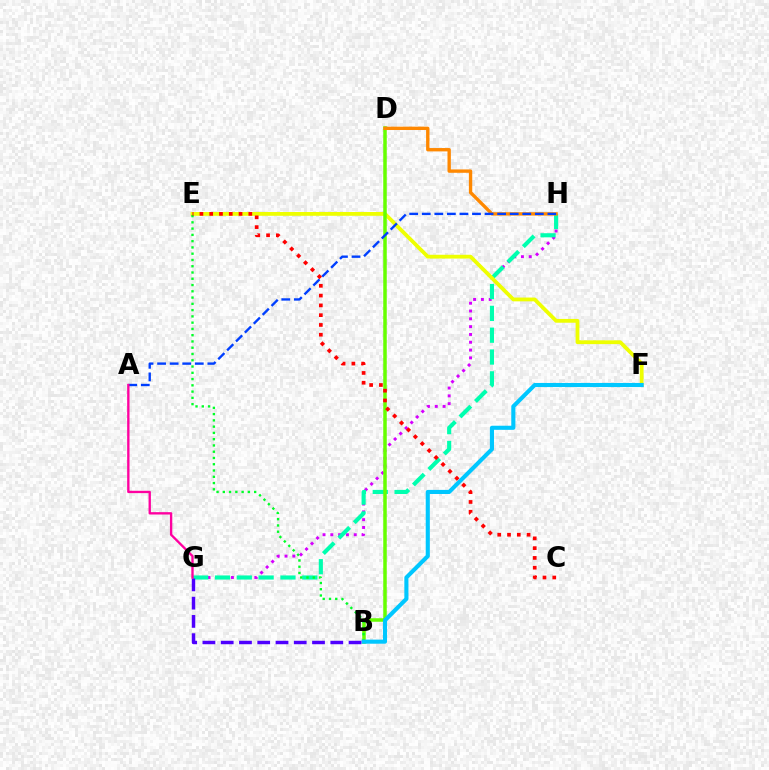{('G', 'H'): [{'color': '#d600ff', 'line_style': 'dotted', 'thickness': 2.12}, {'color': '#00ffaf', 'line_style': 'dashed', 'thickness': 2.97}], ('E', 'F'): [{'color': '#eeff00', 'line_style': 'solid', 'thickness': 2.73}], ('B', 'D'): [{'color': '#66ff00', 'line_style': 'solid', 'thickness': 2.53}], ('D', 'H'): [{'color': '#ff8800', 'line_style': 'solid', 'thickness': 2.42}], ('B', 'E'): [{'color': '#00ff27', 'line_style': 'dotted', 'thickness': 1.7}], ('A', 'H'): [{'color': '#003fff', 'line_style': 'dashed', 'thickness': 1.71}], ('B', 'F'): [{'color': '#00c7ff', 'line_style': 'solid', 'thickness': 2.95}], ('B', 'G'): [{'color': '#4f00ff', 'line_style': 'dashed', 'thickness': 2.48}], ('C', 'E'): [{'color': '#ff0000', 'line_style': 'dotted', 'thickness': 2.66}], ('A', 'G'): [{'color': '#ff00a0', 'line_style': 'solid', 'thickness': 1.69}]}